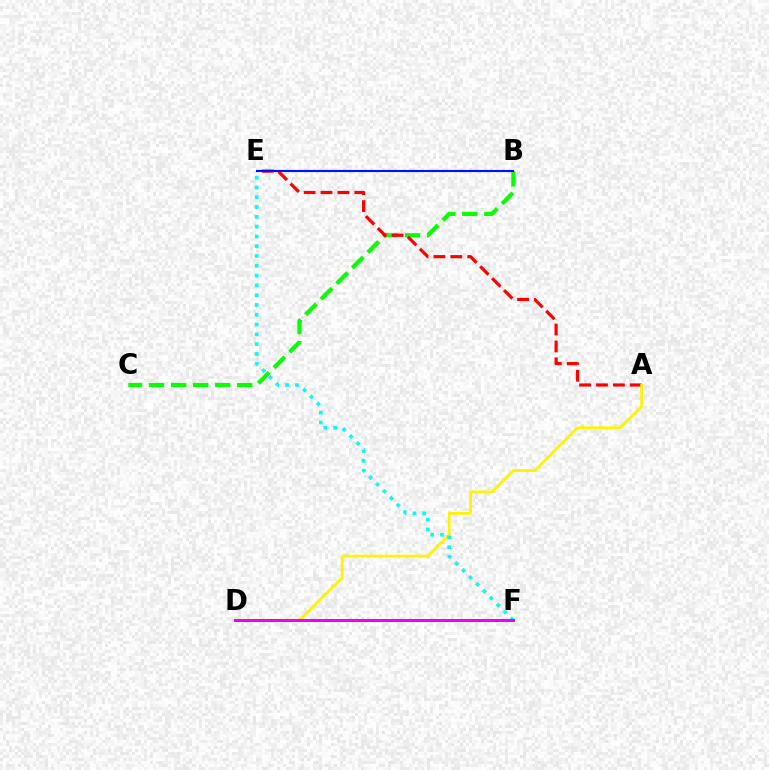{('B', 'C'): [{'color': '#08ff00', 'line_style': 'dashed', 'thickness': 2.99}], ('A', 'E'): [{'color': '#ff0000', 'line_style': 'dashed', 'thickness': 2.29}], ('A', 'D'): [{'color': '#fcf500', 'line_style': 'solid', 'thickness': 2.0}], ('B', 'E'): [{'color': '#0010ff', 'line_style': 'solid', 'thickness': 1.52}], ('E', 'F'): [{'color': '#00fff6', 'line_style': 'dotted', 'thickness': 2.66}], ('D', 'F'): [{'color': '#ee00ff', 'line_style': 'solid', 'thickness': 2.15}]}